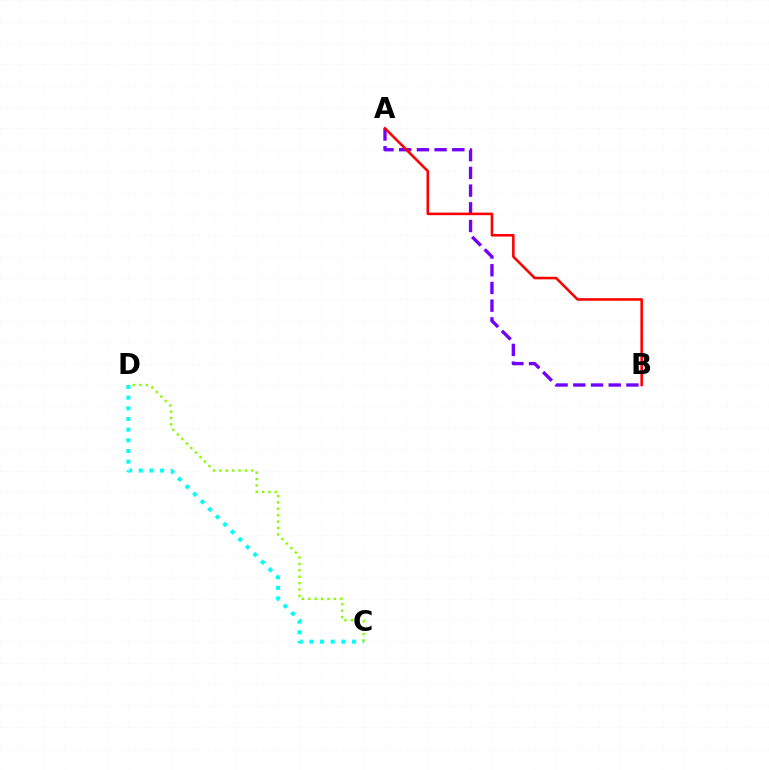{('A', 'B'): [{'color': '#7200ff', 'line_style': 'dashed', 'thickness': 2.41}, {'color': '#ff0000', 'line_style': 'solid', 'thickness': 1.85}], ('C', 'D'): [{'color': '#84ff00', 'line_style': 'dotted', 'thickness': 1.74}, {'color': '#00fff6', 'line_style': 'dotted', 'thickness': 2.9}]}